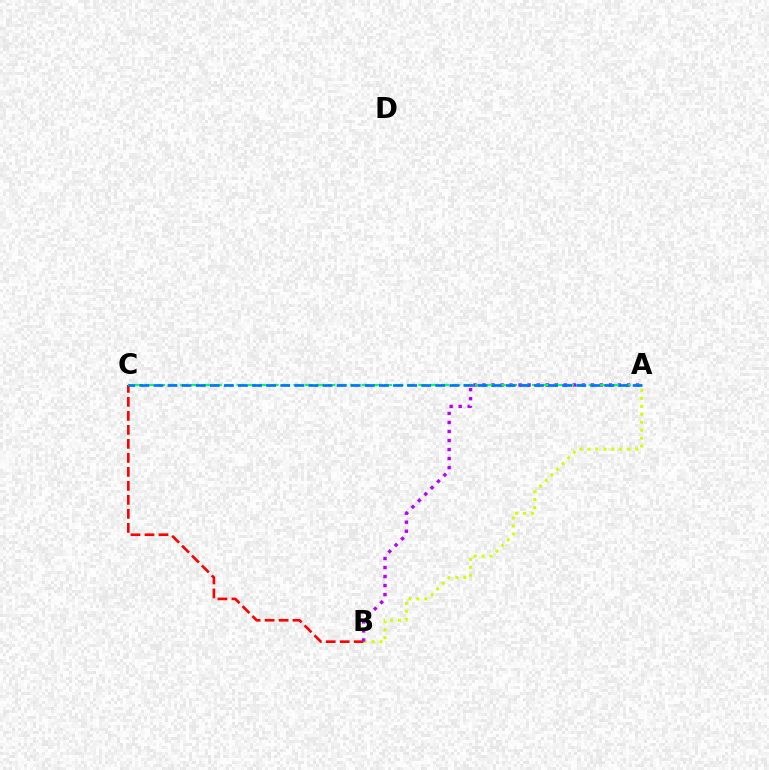{('B', 'C'): [{'color': '#ff0000', 'line_style': 'dashed', 'thickness': 1.9}], ('A', 'B'): [{'color': '#d1ff00', 'line_style': 'dotted', 'thickness': 2.16}, {'color': '#b900ff', 'line_style': 'dotted', 'thickness': 2.45}], ('A', 'C'): [{'color': '#00ff5c', 'line_style': 'dashed', 'thickness': 1.54}, {'color': '#0074ff', 'line_style': 'dashed', 'thickness': 1.91}]}